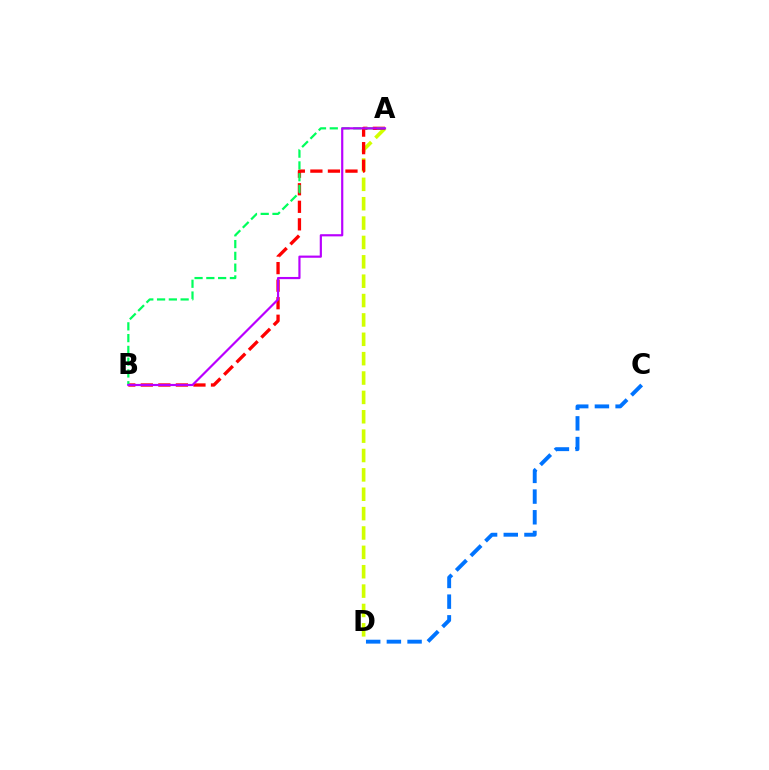{('A', 'D'): [{'color': '#d1ff00', 'line_style': 'dashed', 'thickness': 2.63}], ('A', 'B'): [{'color': '#ff0000', 'line_style': 'dashed', 'thickness': 2.38}, {'color': '#00ff5c', 'line_style': 'dashed', 'thickness': 1.6}, {'color': '#b900ff', 'line_style': 'solid', 'thickness': 1.57}], ('C', 'D'): [{'color': '#0074ff', 'line_style': 'dashed', 'thickness': 2.81}]}